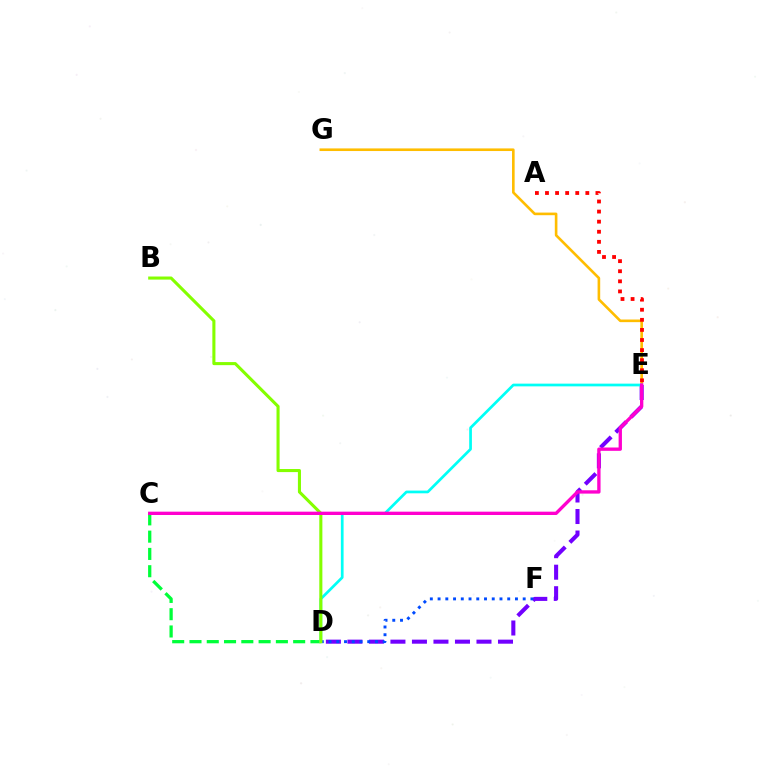{('C', 'D'): [{'color': '#00ff39', 'line_style': 'dashed', 'thickness': 2.35}], ('D', 'E'): [{'color': '#7200ff', 'line_style': 'dashed', 'thickness': 2.92}, {'color': '#00fff6', 'line_style': 'solid', 'thickness': 1.96}], ('E', 'G'): [{'color': '#ffbd00', 'line_style': 'solid', 'thickness': 1.89}], ('D', 'F'): [{'color': '#004bff', 'line_style': 'dotted', 'thickness': 2.1}], ('A', 'E'): [{'color': '#ff0000', 'line_style': 'dotted', 'thickness': 2.74}], ('B', 'D'): [{'color': '#84ff00', 'line_style': 'solid', 'thickness': 2.21}], ('C', 'E'): [{'color': '#ff00cf', 'line_style': 'solid', 'thickness': 2.4}]}